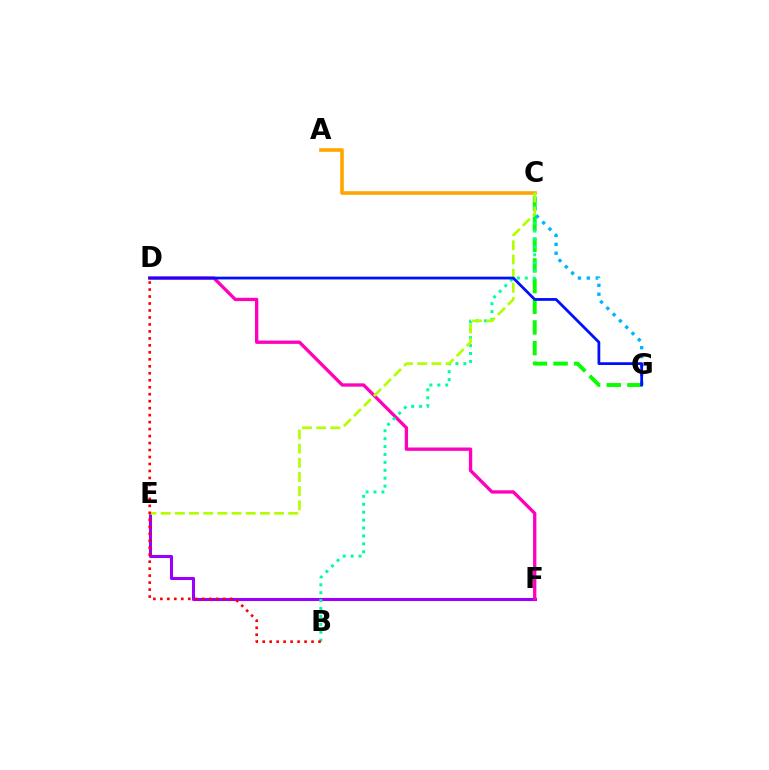{('E', 'F'): [{'color': '#9b00ff', 'line_style': 'solid', 'thickness': 2.2}], ('A', 'C'): [{'color': '#ffa500', 'line_style': 'solid', 'thickness': 2.62}], ('C', 'G'): [{'color': '#08ff00', 'line_style': 'dashed', 'thickness': 2.81}, {'color': '#00b5ff', 'line_style': 'dotted', 'thickness': 2.42}], ('D', 'F'): [{'color': '#ff00bd', 'line_style': 'solid', 'thickness': 2.39}], ('B', 'C'): [{'color': '#00ff9d', 'line_style': 'dotted', 'thickness': 2.15}], ('C', 'E'): [{'color': '#b3ff00', 'line_style': 'dashed', 'thickness': 1.93}], ('B', 'D'): [{'color': '#ff0000', 'line_style': 'dotted', 'thickness': 1.9}], ('D', 'G'): [{'color': '#0010ff', 'line_style': 'solid', 'thickness': 1.99}]}